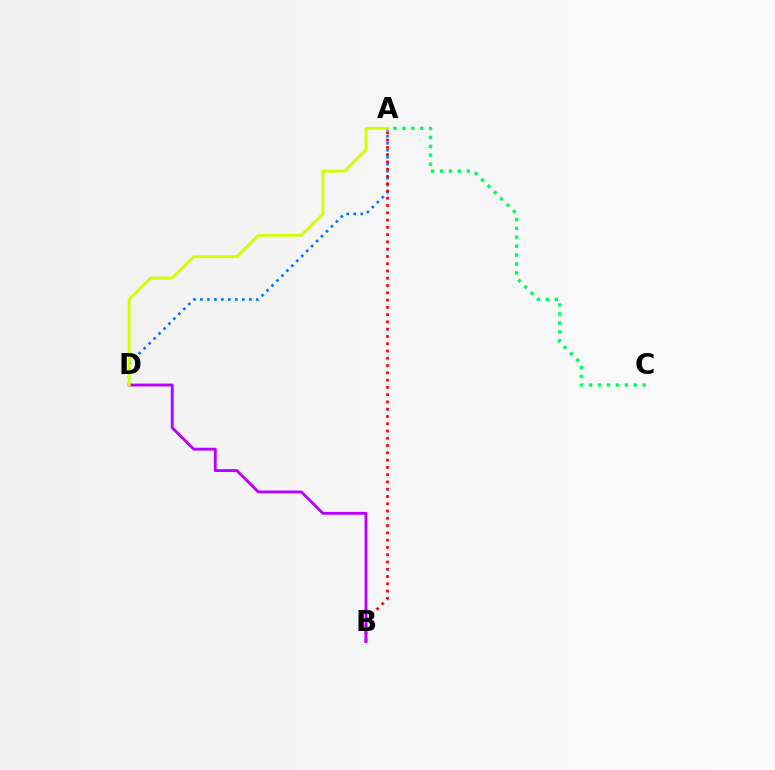{('A', 'D'): [{'color': '#0074ff', 'line_style': 'dotted', 'thickness': 1.9}, {'color': '#d1ff00', 'line_style': 'solid', 'thickness': 2.07}], ('A', 'B'): [{'color': '#ff0000', 'line_style': 'dotted', 'thickness': 1.98}], ('B', 'D'): [{'color': '#b900ff', 'line_style': 'solid', 'thickness': 2.07}], ('A', 'C'): [{'color': '#00ff5c', 'line_style': 'dotted', 'thickness': 2.43}]}